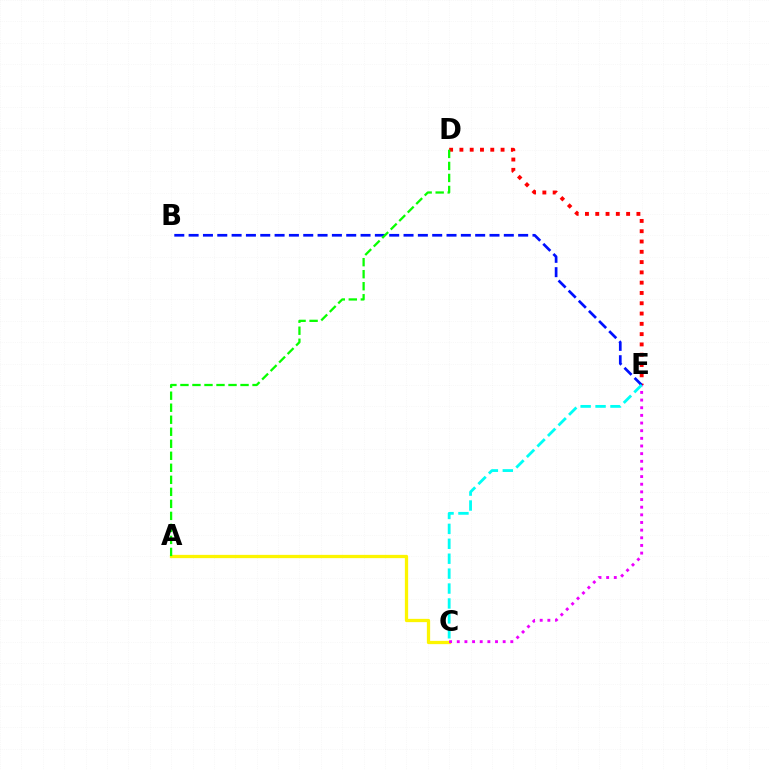{('A', 'C'): [{'color': '#fcf500', 'line_style': 'solid', 'thickness': 2.35}], ('C', 'E'): [{'color': '#ee00ff', 'line_style': 'dotted', 'thickness': 2.08}, {'color': '#00fff6', 'line_style': 'dashed', 'thickness': 2.03}], ('D', 'E'): [{'color': '#ff0000', 'line_style': 'dotted', 'thickness': 2.8}], ('B', 'E'): [{'color': '#0010ff', 'line_style': 'dashed', 'thickness': 1.95}], ('A', 'D'): [{'color': '#08ff00', 'line_style': 'dashed', 'thickness': 1.63}]}